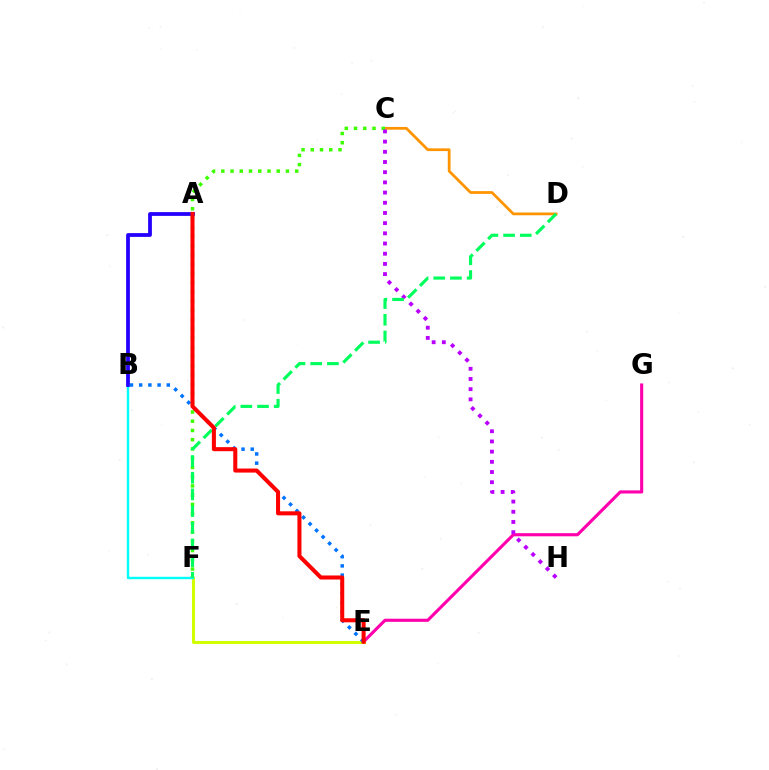{('E', 'F'): [{'color': '#d1ff00', 'line_style': 'solid', 'thickness': 2.19}], ('C', 'D'): [{'color': '#ff9400', 'line_style': 'solid', 'thickness': 1.98}], ('B', 'F'): [{'color': '#00fff6', 'line_style': 'solid', 'thickness': 1.73}], ('E', 'G'): [{'color': '#ff00ac', 'line_style': 'solid', 'thickness': 2.25}], ('C', 'F'): [{'color': '#3dff00', 'line_style': 'dotted', 'thickness': 2.51}], ('A', 'B'): [{'color': '#2500ff', 'line_style': 'solid', 'thickness': 2.72}], ('C', 'H'): [{'color': '#b900ff', 'line_style': 'dotted', 'thickness': 2.77}], ('B', 'E'): [{'color': '#0074ff', 'line_style': 'dotted', 'thickness': 2.5}], ('D', 'F'): [{'color': '#00ff5c', 'line_style': 'dashed', 'thickness': 2.27}], ('A', 'E'): [{'color': '#ff0000', 'line_style': 'solid', 'thickness': 2.91}]}